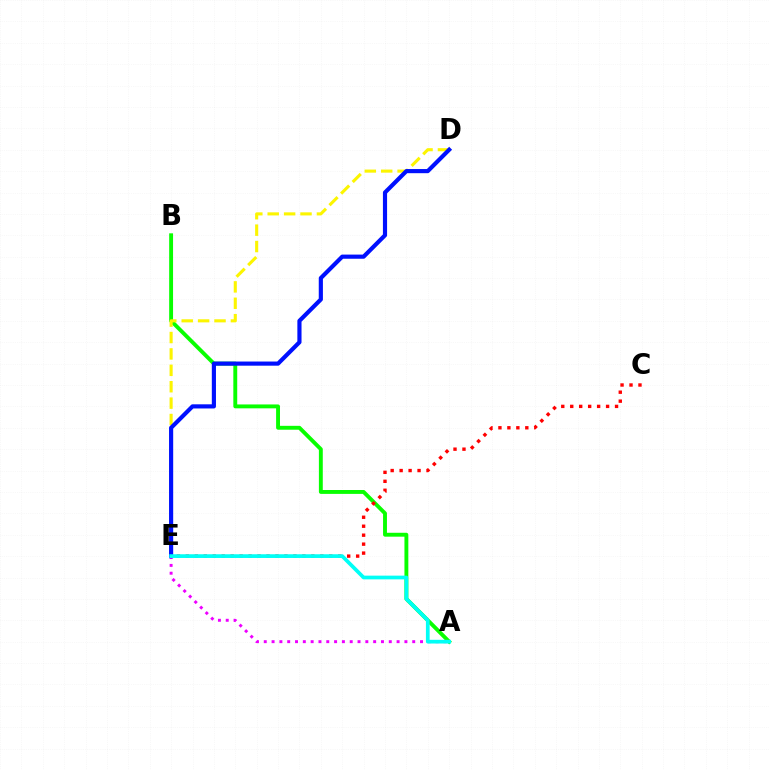{('A', 'B'): [{'color': '#08ff00', 'line_style': 'solid', 'thickness': 2.8}], ('A', 'E'): [{'color': '#ee00ff', 'line_style': 'dotted', 'thickness': 2.12}, {'color': '#00fff6', 'line_style': 'solid', 'thickness': 2.68}], ('D', 'E'): [{'color': '#fcf500', 'line_style': 'dashed', 'thickness': 2.23}, {'color': '#0010ff', 'line_style': 'solid', 'thickness': 2.99}], ('C', 'E'): [{'color': '#ff0000', 'line_style': 'dotted', 'thickness': 2.44}]}